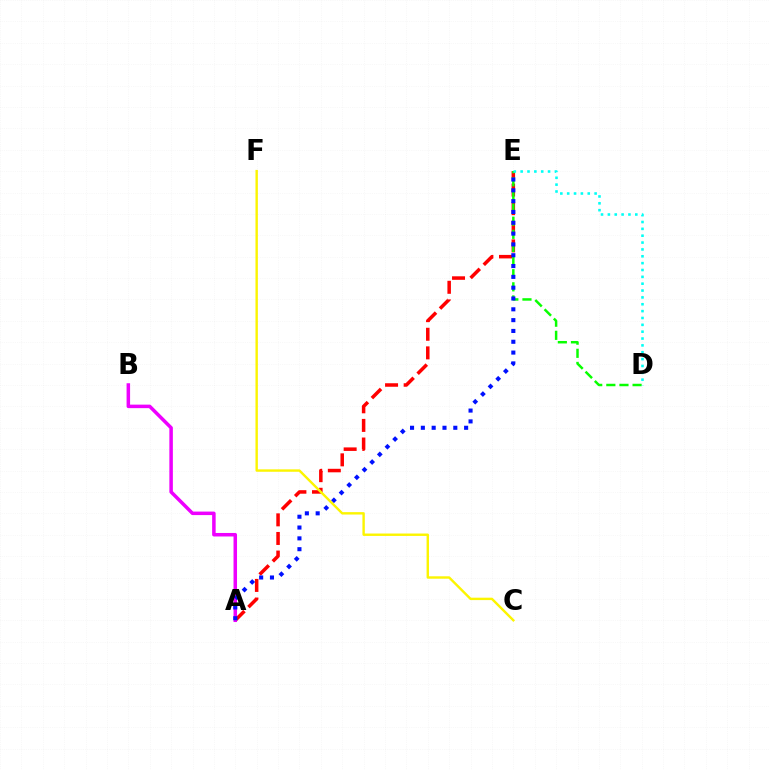{('A', 'E'): [{'color': '#ff0000', 'line_style': 'dashed', 'thickness': 2.53}, {'color': '#0010ff', 'line_style': 'dotted', 'thickness': 2.94}], ('D', 'E'): [{'color': '#08ff00', 'line_style': 'dashed', 'thickness': 1.78}, {'color': '#00fff6', 'line_style': 'dotted', 'thickness': 1.86}], ('A', 'B'): [{'color': '#ee00ff', 'line_style': 'solid', 'thickness': 2.53}], ('C', 'F'): [{'color': '#fcf500', 'line_style': 'solid', 'thickness': 1.73}]}